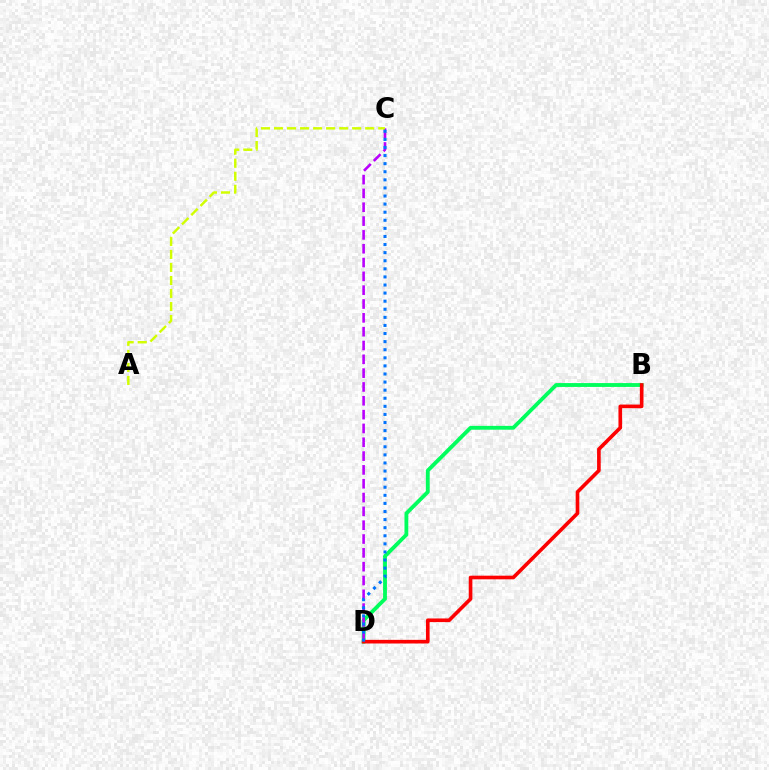{('B', 'D'): [{'color': '#00ff5c', 'line_style': 'solid', 'thickness': 2.76}, {'color': '#ff0000', 'line_style': 'solid', 'thickness': 2.62}], ('C', 'D'): [{'color': '#b900ff', 'line_style': 'dashed', 'thickness': 1.88}, {'color': '#0074ff', 'line_style': 'dotted', 'thickness': 2.2}], ('A', 'C'): [{'color': '#d1ff00', 'line_style': 'dashed', 'thickness': 1.77}]}